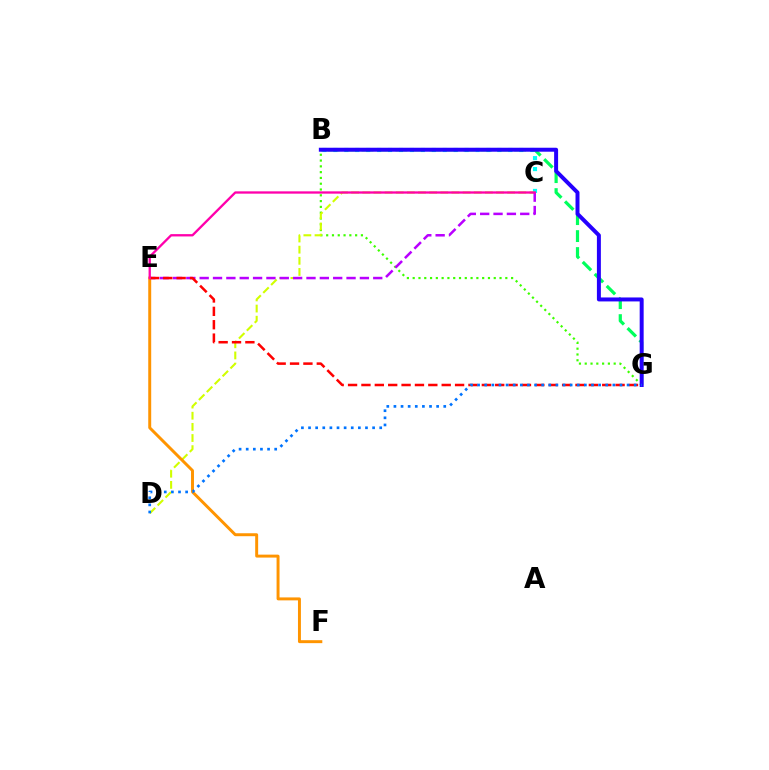{('B', 'C'): [{'color': '#00fff6', 'line_style': 'dotted', 'thickness': 2.97}], ('B', 'G'): [{'color': '#3dff00', 'line_style': 'dotted', 'thickness': 1.57}, {'color': '#00ff5c', 'line_style': 'dashed', 'thickness': 2.3}, {'color': '#2500ff', 'line_style': 'solid', 'thickness': 2.86}], ('C', 'D'): [{'color': '#d1ff00', 'line_style': 'dashed', 'thickness': 1.51}], ('C', 'E'): [{'color': '#b900ff', 'line_style': 'dashed', 'thickness': 1.81}, {'color': '#ff00ac', 'line_style': 'solid', 'thickness': 1.67}], ('E', 'F'): [{'color': '#ff9400', 'line_style': 'solid', 'thickness': 2.13}], ('E', 'G'): [{'color': '#ff0000', 'line_style': 'dashed', 'thickness': 1.82}], ('D', 'G'): [{'color': '#0074ff', 'line_style': 'dotted', 'thickness': 1.93}]}